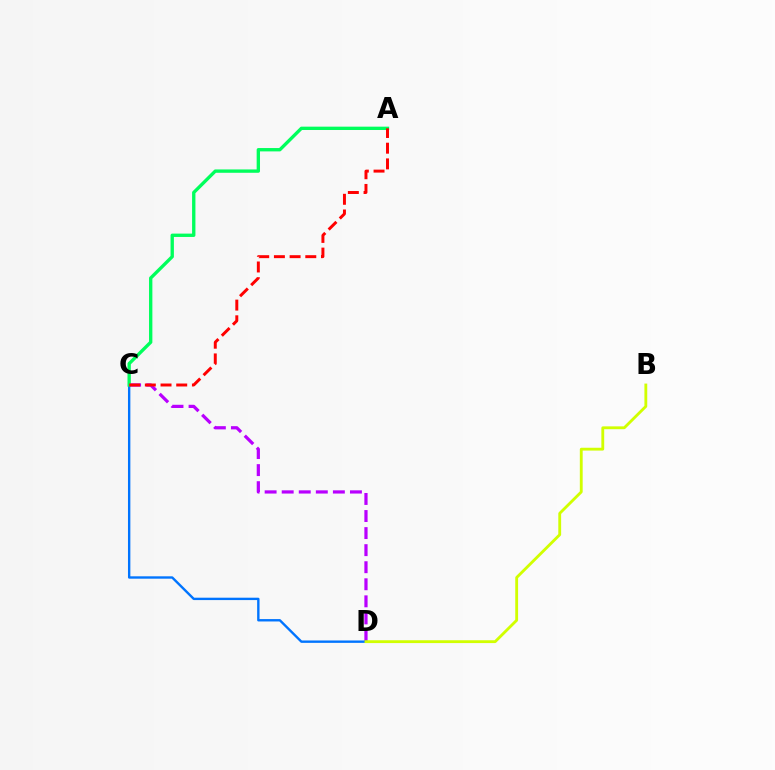{('C', 'D'): [{'color': '#b900ff', 'line_style': 'dashed', 'thickness': 2.32}, {'color': '#0074ff', 'line_style': 'solid', 'thickness': 1.71}], ('A', 'C'): [{'color': '#00ff5c', 'line_style': 'solid', 'thickness': 2.41}, {'color': '#ff0000', 'line_style': 'dashed', 'thickness': 2.13}], ('B', 'D'): [{'color': '#d1ff00', 'line_style': 'solid', 'thickness': 2.04}]}